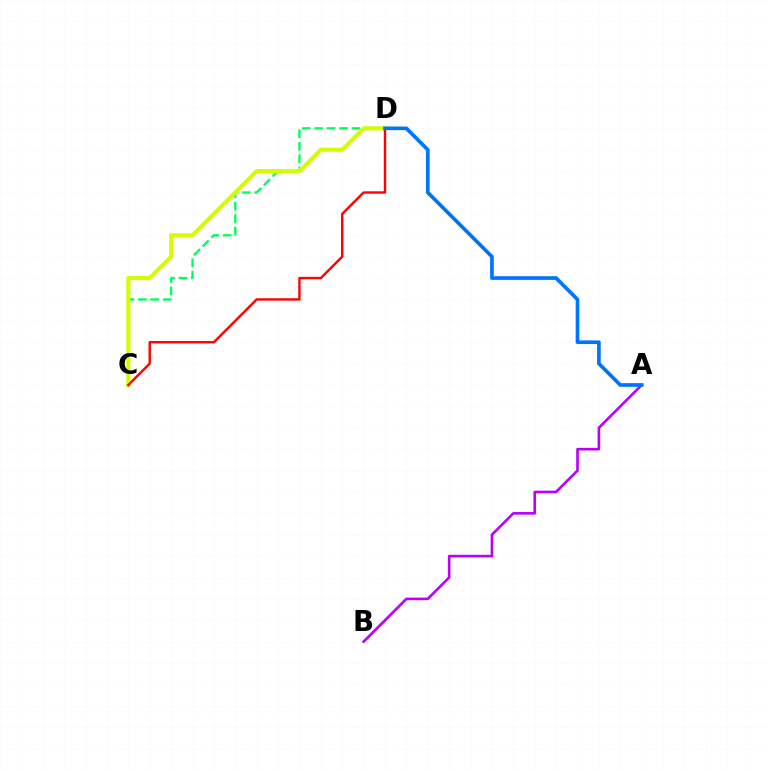{('C', 'D'): [{'color': '#00ff5c', 'line_style': 'dashed', 'thickness': 1.68}, {'color': '#d1ff00', 'line_style': 'solid', 'thickness': 2.97}, {'color': '#ff0000', 'line_style': 'solid', 'thickness': 1.73}], ('A', 'B'): [{'color': '#b900ff', 'line_style': 'solid', 'thickness': 1.9}], ('A', 'D'): [{'color': '#0074ff', 'line_style': 'solid', 'thickness': 2.65}]}